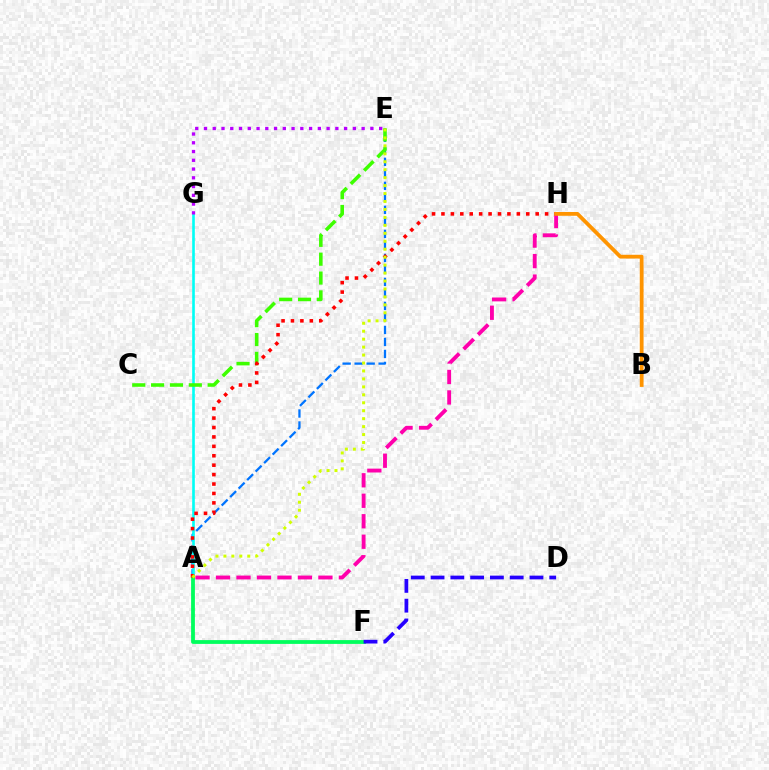{('A', 'E'): [{'color': '#0074ff', 'line_style': 'dashed', 'thickness': 1.63}, {'color': '#d1ff00', 'line_style': 'dotted', 'thickness': 2.16}], ('A', 'G'): [{'color': '#00fff6', 'line_style': 'solid', 'thickness': 1.89}], ('C', 'E'): [{'color': '#3dff00', 'line_style': 'dashed', 'thickness': 2.56}], ('A', 'F'): [{'color': '#00ff5c', 'line_style': 'solid', 'thickness': 2.73}], ('A', 'H'): [{'color': '#ff0000', 'line_style': 'dotted', 'thickness': 2.56}, {'color': '#ff00ac', 'line_style': 'dashed', 'thickness': 2.78}], ('E', 'G'): [{'color': '#b900ff', 'line_style': 'dotted', 'thickness': 2.38}], ('D', 'F'): [{'color': '#2500ff', 'line_style': 'dashed', 'thickness': 2.69}], ('B', 'H'): [{'color': '#ff9400', 'line_style': 'solid', 'thickness': 2.72}]}